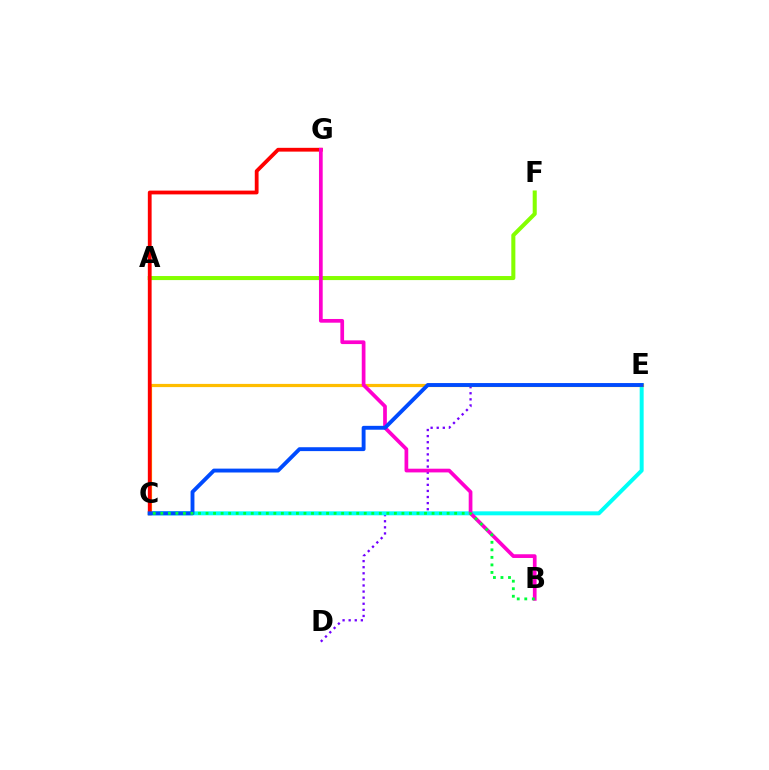{('A', 'F'): [{'color': '#84ff00', 'line_style': 'solid', 'thickness': 2.92}], ('D', 'E'): [{'color': '#7200ff', 'line_style': 'dotted', 'thickness': 1.66}], ('C', 'E'): [{'color': '#00fff6', 'line_style': 'solid', 'thickness': 2.86}, {'color': '#ffbd00', 'line_style': 'solid', 'thickness': 2.31}, {'color': '#004bff', 'line_style': 'solid', 'thickness': 2.79}], ('C', 'G'): [{'color': '#ff0000', 'line_style': 'solid', 'thickness': 2.73}], ('B', 'G'): [{'color': '#ff00cf', 'line_style': 'solid', 'thickness': 2.67}], ('B', 'C'): [{'color': '#00ff39', 'line_style': 'dotted', 'thickness': 2.05}]}